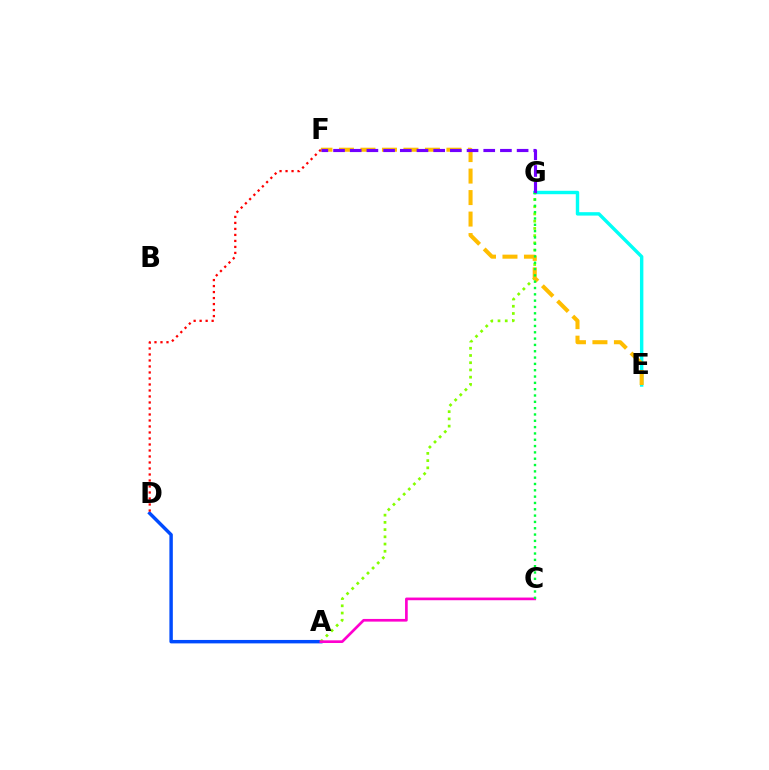{('A', 'D'): [{'color': '#004bff', 'line_style': 'solid', 'thickness': 2.47}], ('D', 'F'): [{'color': '#ff0000', 'line_style': 'dotted', 'thickness': 1.63}], ('E', 'G'): [{'color': '#00fff6', 'line_style': 'solid', 'thickness': 2.46}], ('A', 'G'): [{'color': '#84ff00', 'line_style': 'dotted', 'thickness': 1.96}], ('E', 'F'): [{'color': '#ffbd00', 'line_style': 'dashed', 'thickness': 2.92}], ('A', 'C'): [{'color': '#ff00cf', 'line_style': 'solid', 'thickness': 1.93}], ('F', 'G'): [{'color': '#7200ff', 'line_style': 'dashed', 'thickness': 2.27}], ('C', 'G'): [{'color': '#00ff39', 'line_style': 'dotted', 'thickness': 1.72}]}